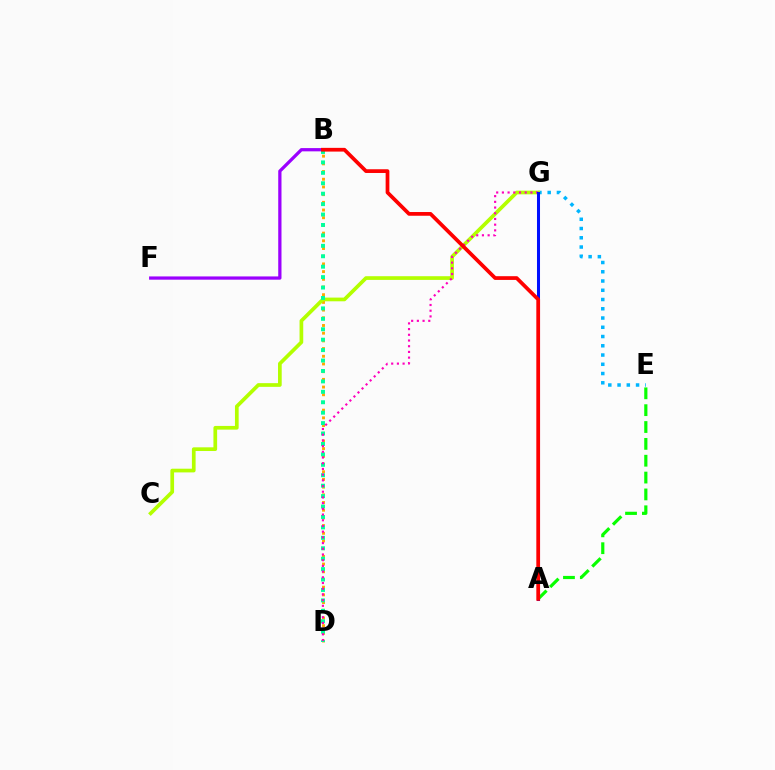{('E', 'G'): [{'color': '#00b5ff', 'line_style': 'dotted', 'thickness': 2.51}], ('B', 'D'): [{'color': '#ffa500', 'line_style': 'dotted', 'thickness': 2.09}, {'color': '#00ff9d', 'line_style': 'dotted', 'thickness': 2.83}], ('A', 'E'): [{'color': '#08ff00', 'line_style': 'dashed', 'thickness': 2.29}], ('B', 'F'): [{'color': '#9b00ff', 'line_style': 'solid', 'thickness': 2.34}], ('C', 'G'): [{'color': '#b3ff00', 'line_style': 'solid', 'thickness': 2.66}], ('D', 'G'): [{'color': '#ff00bd', 'line_style': 'dotted', 'thickness': 1.55}], ('A', 'G'): [{'color': '#0010ff', 'line_style': 'solid', 'thickness': 2.18}], ('A', 'B'): [{'color': '#ff0000', 'line_style': 'solid', 'thickness': 2.68}]}